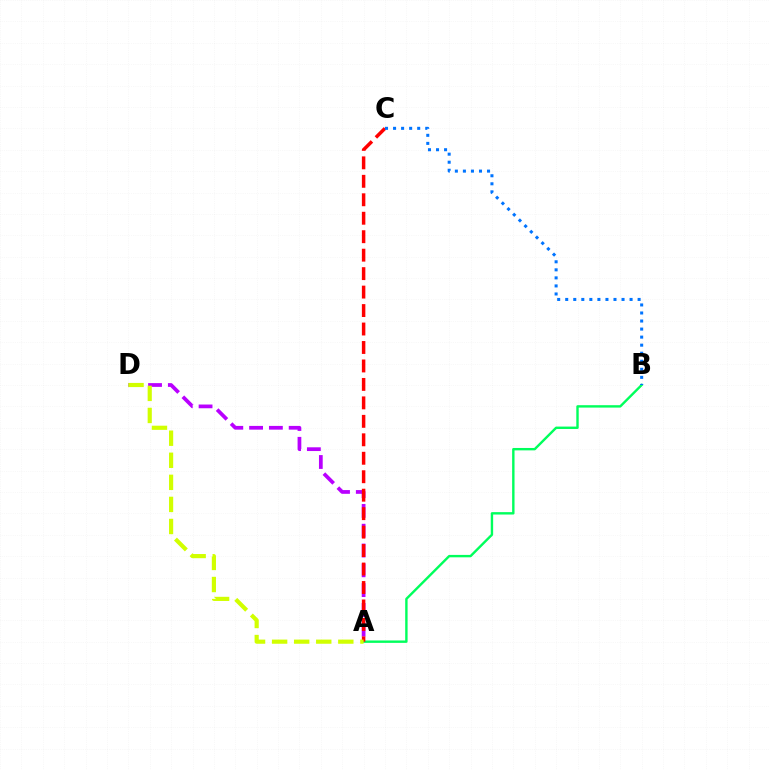{('A', 'D'): [{'color': '#b900ff', 'line_style': 'dashed', 'thickness': 2.69}, {'color': '#d1ff00', 'line_style': 'dashed', 'thickness': 3.0}], ('A', 'B'): [{'color': '#00ff5c', 'line_style': 'solid', 'thickness': 1.73}], ('A', 'C'): [{'color': '#ff0000', 'line_style': 'dashed', 'thickness': 2.51}], ('B', 'C'): [{'color': '#0074ff', 'line_style': 'dotted', 'thickness': 2.19}]}